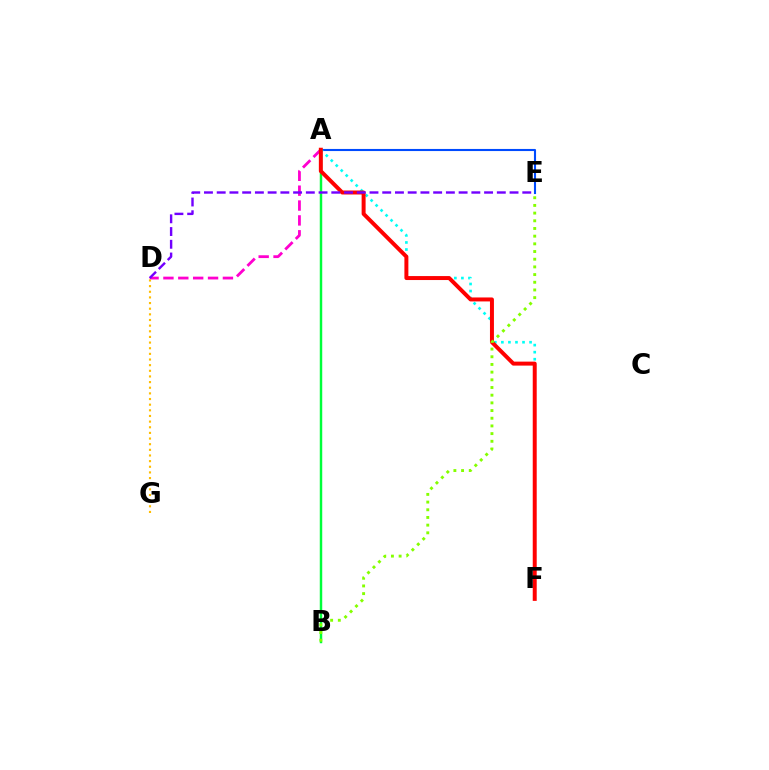{('A', 'D'): [{'color': '#ff00cf', 'line_style': 'dashed', 'thickness': 2.02}], ('A', 'E'): [{'color': '#004bff', 'line_style': 'solid', 'thickness': 1.51}], ('A', 'B'): [{'color': '#00ff39', 'line_style': 'solid', 'thickness': 1.77}], ('A', 'F'): [{'color': '#00fff6', 'line_style': 'dotted', 'thickness': 1.91}, {'color': '#ff0000', 'line_style': 'solid', 'thickness': 2.86}], ('D', 'G'): [{'color': '#ffbd00', 'line_style': 'dotted', 'thickness': 1.53}], ('B', 'E'): [{'color': '#84ff00', 'line_style': 'dotted', 'thickness': 2.09}], ('D', 'E'): [{'color': '#7200ff', 'line_style': 'dashed', 'thickness': 1.73}]}